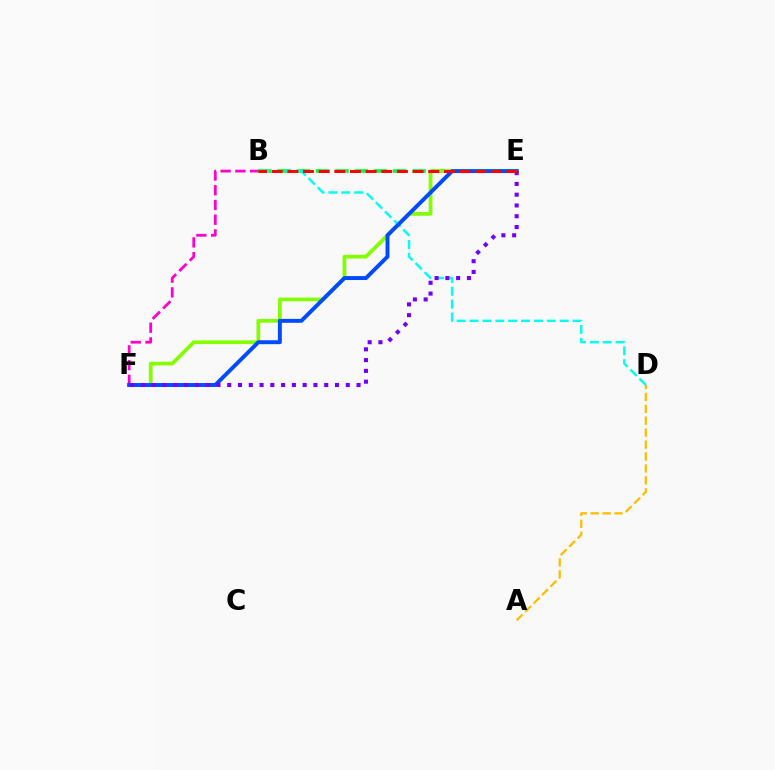{('B', 'E'): [{'color': '#00ff39', 'line_style': 'dashed', 'thickness': 2.62}, {'color': '#ff0000', 'line_style': 'dashed', 'thickness': 2.13}], ('A', 'D'): [{'color': '#ffbd00', 'line_style': 'dashed', 'thickness': 1.62}], ('E', 'F'): [{'color': '#84ff00', 'line_style': 'solid', 'thickness': 2.7}, {'color': '#004bff', 'line_style': 'solid', 'thickness': 2.83}, {'color': '#7200ff', 'line_style': 'dotted', 'thickness': 2.93}], ('B', 'F'): [{'color': '#ff00cf', 'line_style': 'dashed', 'thickness': 2.0}], ('B', 'D'): [{'color': '#00fff6', 'line_style': 'dashed', 'thickness': 1.75}]}